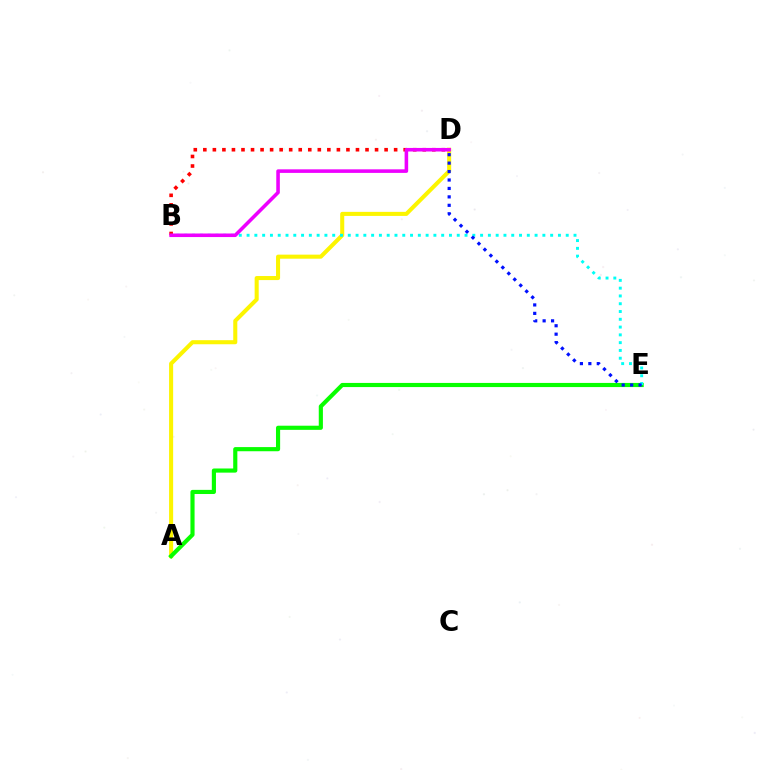{('A', 'D'): [{'color': '#fcf500', 'line_style': 'solid', 'thickness': 2.92}], ('A', 'E'): [{'color': '#08ff00', 'line_style': 'solid', 'thickness': 2.98}], ('B', 'D'): [{'color': '#ff0000', 'line_style': 'dotted', 'thickness': 2.59}, {'color': '#ee00ff', 'line_style': 'solid', 'thickness': 2.57}], ('B', 'E'): [{'color': '#00fff6', 'line_style': 'dotted', 'thickness': 2.11}], ('D', 'E'): [{'color': '#0010ff', 'line_style': 'dotted', 'thickness': 2.29}]}